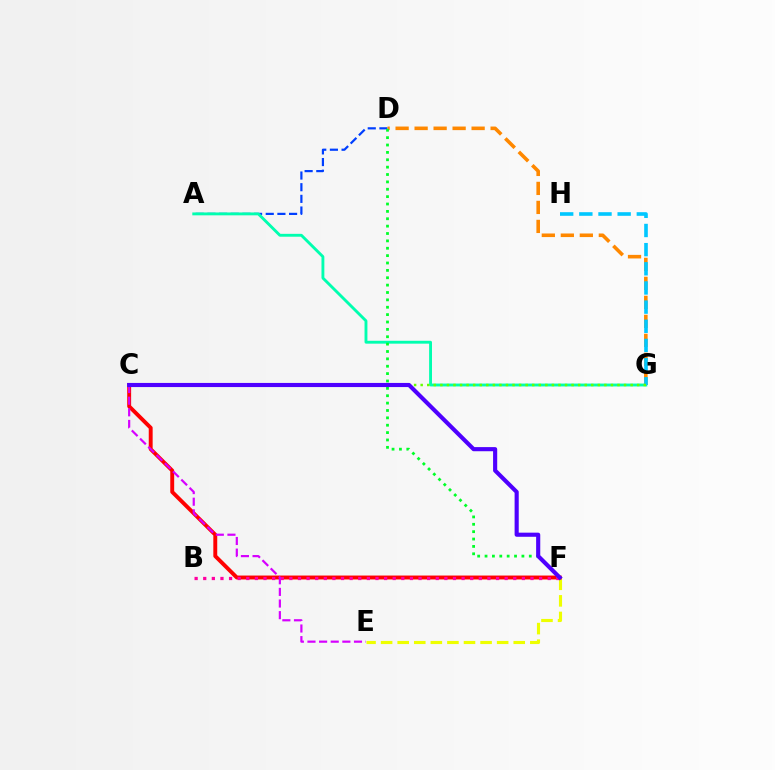{('A', 'D'): [{'color': '#003fff', 'line_style': 'dashed', 'thickness': 1.58}], ('E', 'F'): [{'color': '#eeff00', 'line_style': 'dashed', 'thickness': 2.25}], ('C', 'F'): [{'color': '#ff0000', 'line_style': 'solid', 'thickness': 2.81}, {'color': '#4f00ff', 'line_style': 'solid', 'thickness': 2.97}], ('A', 'G'): [{'color': '#00ffaf', 'line_style': 'solid', 'thickness': 2.07}], ('D', 'G'): [{'color': '#ff8800', 'line_style': 'dashed', 'thickness': 2.58}], ('B', 'F'): [{'color': '#ff00a0', 'line_style': 'dotted', 'thickness': 2.34}], ('C', 'E'): [{'color': '#d600ff', 'line_style': 'dashed', 'thickness': 1.58}], ('G', 'H'): [{'color': '#00c7ff', 'line_style': 'dashed', 'thickness': 2.6}], ('C', 'G'): [{'color': '#66ff00', 'line_style': 'dotted', 'thickness': 1.78}], ('D', 'F'): [{'color': '#00ff27', 'line_style': 'dotted', 'thickness': 2.0}]}